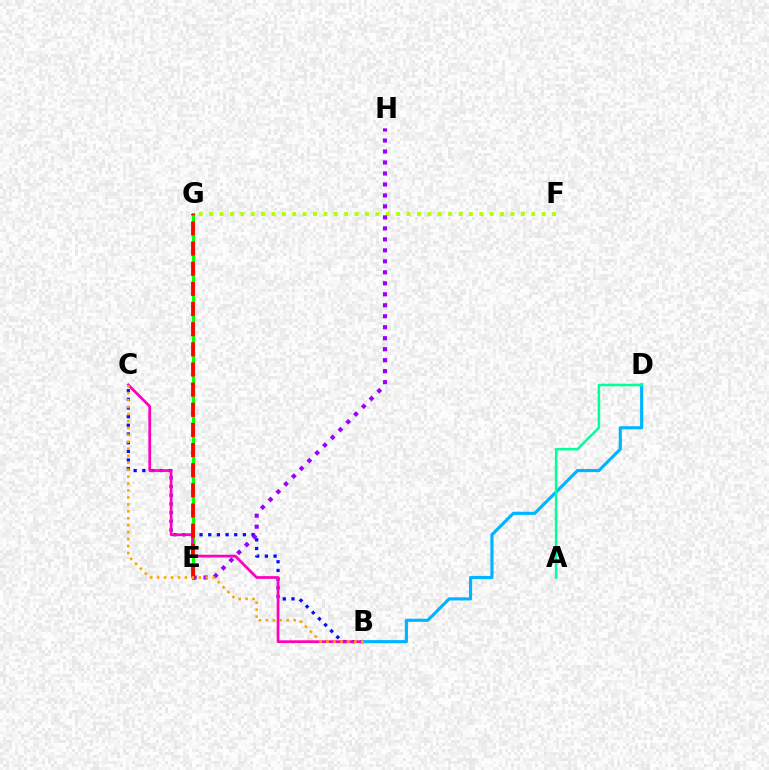{('F', 'G'): [{'color': '#b3ff00', 'line_style': 'dotted', 'thickness': 2.82}], ('E', 'G'): [{'color': '#08ff00', 'line_style': 'solid', 'thickness': 2.35}, {'color': '#ff0000', 'line_style': 'dashed', 'thickness': 2.74}], ('B', 'C'): [{'color': '#0010ff', 'line_style': 'dotted', 'thickness': 2.36}, {'color': '#ff00bd', 'line_style': 'solid', 'thickness': 1.98}, {'color': '#ffa500', 'line_style': 'dotted', 'thickness': 1.89}], ('E', 'H'): [{'color': '#9b00ff', 'line_style': 'dotted', 'thickness': 2.98}], ('B', 'D'): [{'color': '#00b5ff', 'line_style': 'solid', 'thickness': 2.27}], ('A', 'D'): [{'color': '#00ff9d', 'line_style': 'solid', 'thickness': 1.83}]}